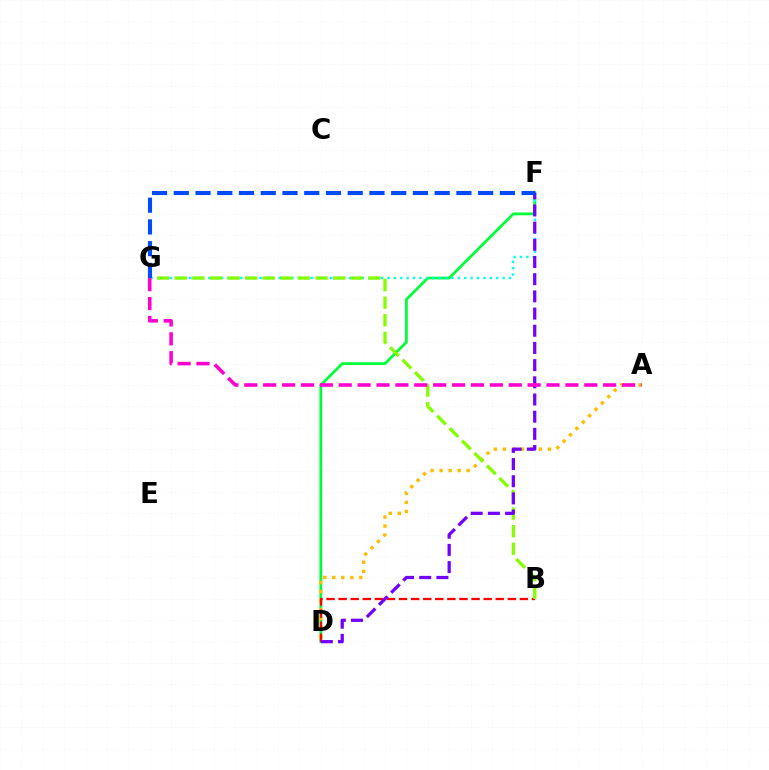{('D', 'F'): [{'color': '#00ff39', 'line_style': 'solid', 'thickness': 1.99}, {'color': '#7200ff', 'line_style': 'dashed', 'thickness': 2.33}], ('A', 'D'): [{'color': '#ffbd00', 'line_style': 'dotted', 'thickness': 2.45}], ('B', 'D'): [{'color': '#ff0000', 'line_style': 'dashed', 'thickness': 1.64}], ('F', 'G'): [{'color': '#00fff6', 'line_style': 'dotted', 'thickness': 1.74}, {'color': '#004bff', 'line_style': 'dashed', 'thickness': 2.95}], ('B', 'G'): [{'color': '#84ff00', 'line_style': 'dashed', 'thickness': 2.39}], ('A', 'G'): [{'color': '#ff00cf', 'line_style': 'dashed', 'thickness': 2.57}]}